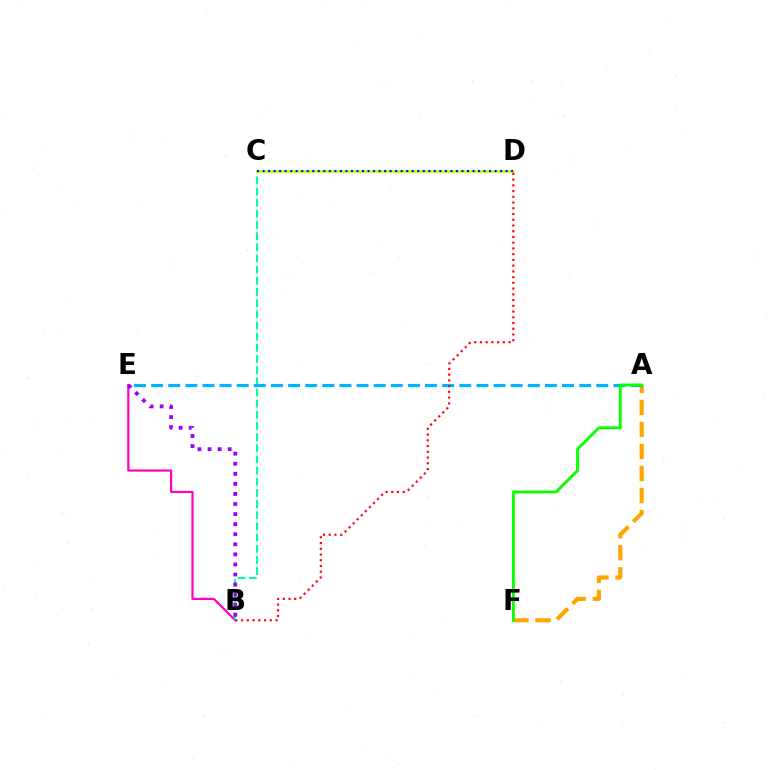{('B', 'E'): [{'color': '#ff00bd', 'line_style': 'solid', 'thickness': 1.58}, {'color': '#9b00ff', 'line_style': 'dotted', 'thickness': 2.74}], ('B', 'C'): [{'color': '#00ff9d', 'line_style': 'dashed', 'thickness': 1.52}], ('C', 'D'): [{'color': '#b3ff00', 'line_style': 'solid', 'thickness': 1.9}, {'color': '#0010ff', 'line_style': 'dotted', 'thickness': 1.5}], ('A', 'F'): [{'color': '#ffa500', 'line_style': 'dashed', 'thickness': 2.99}, {'color': '#08ff00', 'line_style': 'solid', 'thickness': 2.07}], ('A', 'E'): [{'color': '#00b5ff', 'line_style': 'dashed', 'thickness': 2.33}], ('B', 'D'): [{'color': '#ff0000', 'line_style': 'dotted', 'thickness': 1.56}]}